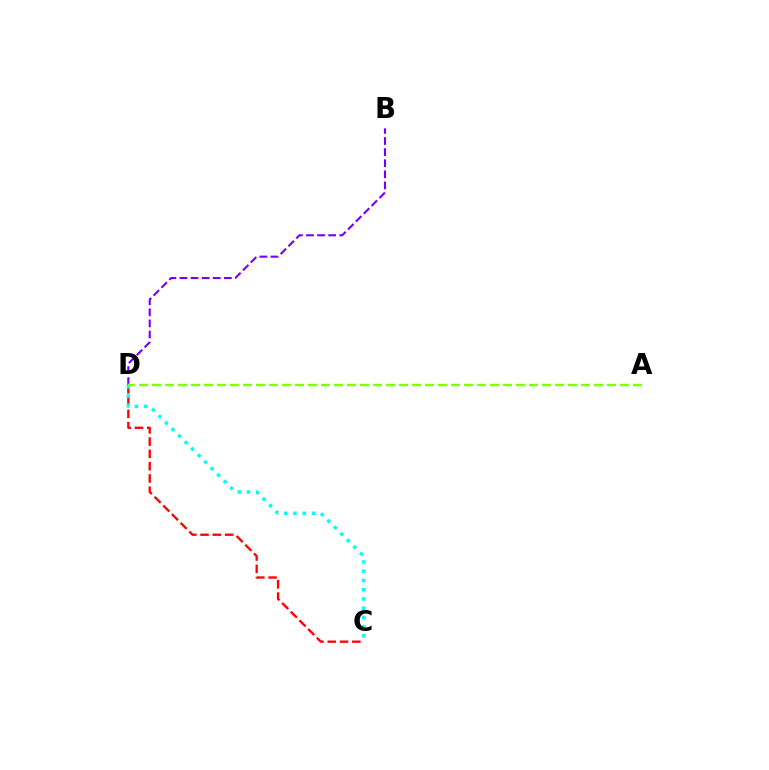{('C', 'D'): [{'color': '#ff0000', 'line_style': 'dashed', 'thickness': 1.67}, {'color': '#00fff6', 'line_style': 'dotted', 'thickness': 2.51}], ('B', 'D'): [{'color': '#7200ff', 'line_style': 'dashed', 'thickness': 1.51}], ('A', 'D'): [{'color': '#84ff00', 'line_style': 'dashed', 'thickness': 1.77}]}